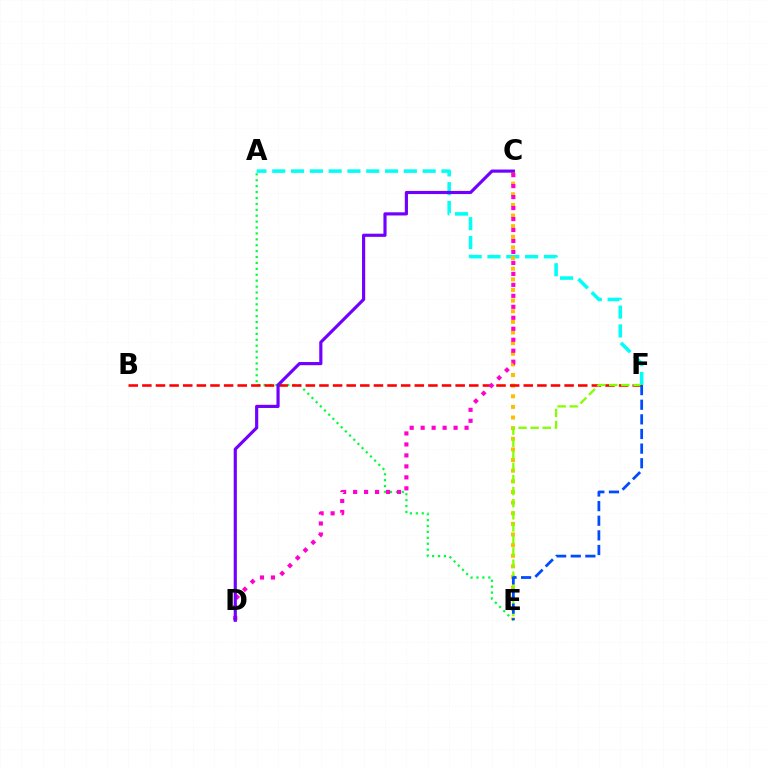{('A', 'E'): [{'color': '#00ff39', 'line_style': 'dotted', 'thickness': 1.61}], ('A', 'F'): [{'color': '#00fff6', 'line_style': 'dashed', 'thickness': 2.55}], ('C', 'E'): [{'color': '#ffbd00', 'line_style': 'dotted', 'thickness': 2.89}], ('B', 'F'): [{'color': '#ff0000', 'line_style': 'dashed', 'thickness': 1.85}], ('C', 'D'): [{'color': '#ff00cf', 'line_style': 'dotted', 'thickness': 2.98}, {'color': '#7200ff', 'line_style': 'solid', 'thickness': 2.27}], ('E', 'F'): [{'color': '#84ff00', 'line_style': 'dashed', 'thickness': 1.64}, {'color': '#004bff', 'line_style': 'dashed', 'thickness': 1.99}]}